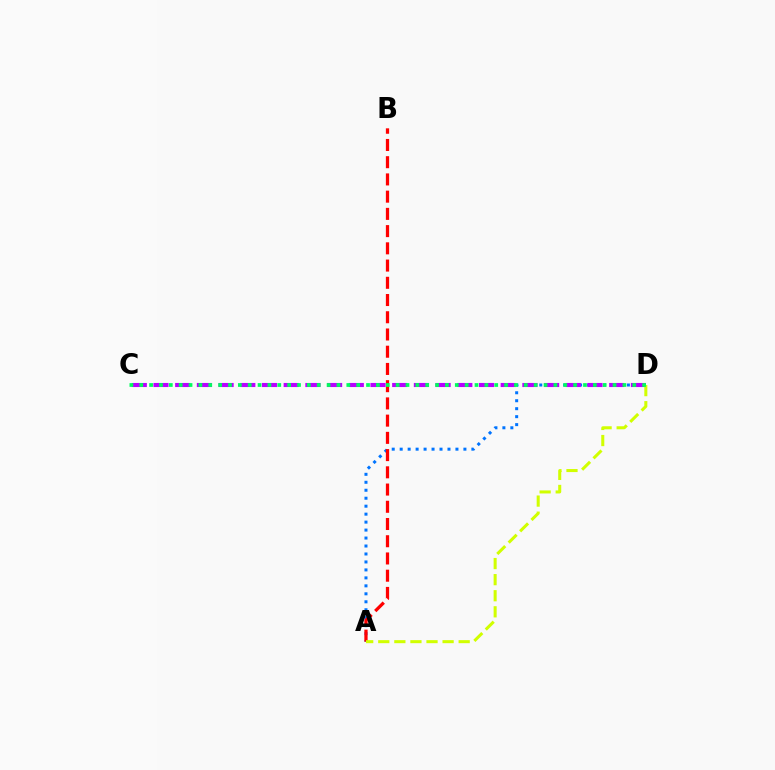{('A', 'D'): [{'color': '#0074ff', 'line_style': 'dotted', 'thickness': 2.16}, {'color': '#d1ff00', 'line_style': 'dashed', 'thickness': 2.18}], ('A', 'B'): [{'color': '#ff0000', 'line_style': 'dashed', 'thickness': 2.34}], ('C', 'D'): [{'color': '#b900ff', 'line_style': 'dashed', 'thickness': 2.95}, {'color': '#00ff5c', 'line_style': 'dotted', 'thickness': 2.68}]}